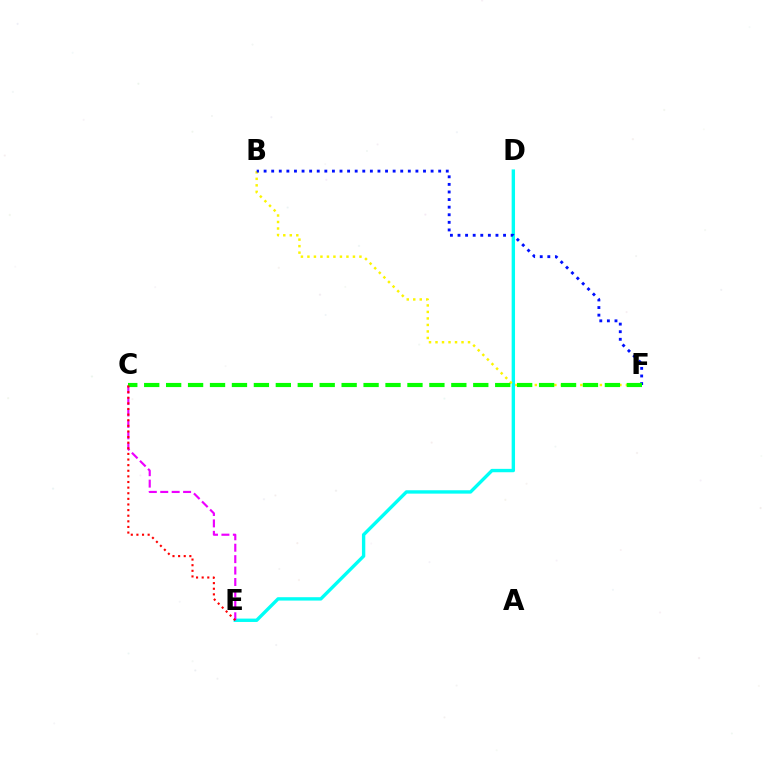{('D', 'E'): [{'color': '#00fff6', 'line_style': 'solid', 'thickness': 2.43}], ('C', 'E'): [{'color': '#ee00ff', 'line_style': 'dashed', 'thickness': 1.55}, {'color': '#ff0000', 'line_style': 'dotted', 'thickness': 1.53}], ('B', 'F'): [{'color': '#fcf500', 'line_style': 'dotted', 'thickness': 1.77}, {'color': '#0010ff', 'line_style': 'dotted', 'thickness': 2.06}], ('C', 'F'): [{'color': '#08ff00', 'line_style': 'dashed', 'thickness': 2.98}]}